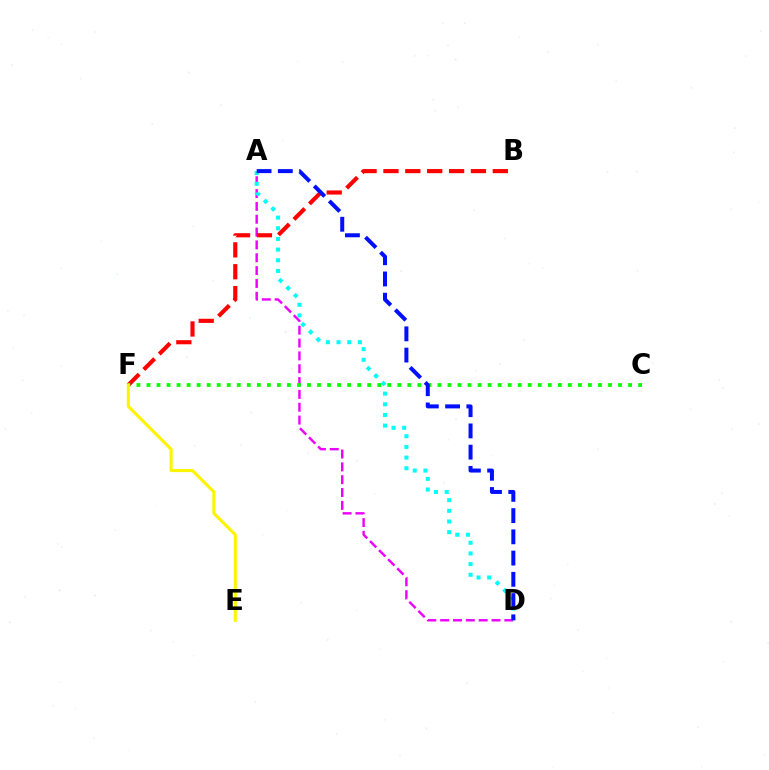{('A', 'D'): [{'color': '#ee00ff', 'line_style': 'dashed', 'thickness': 1.74}, {'color': '#00fff6', 'line_style': 'dotted', 'thickness': 2.9}, {'color': '#0010ff', 'line_style': 'dashed', 'thickness': 2.89}], ('B', 'F'): [{'color': '#ff0000', 'line_style': 'dashed', 'thickness': 2.97}], ('C', 'F'): [{'color': '#08ff00', 'line_style': 'dotted', 'thickness': 2.73}], ('E', 'F'): [{'color': '#fcf500', 'line_style': 'solid', 'thickness': 2.23}]}